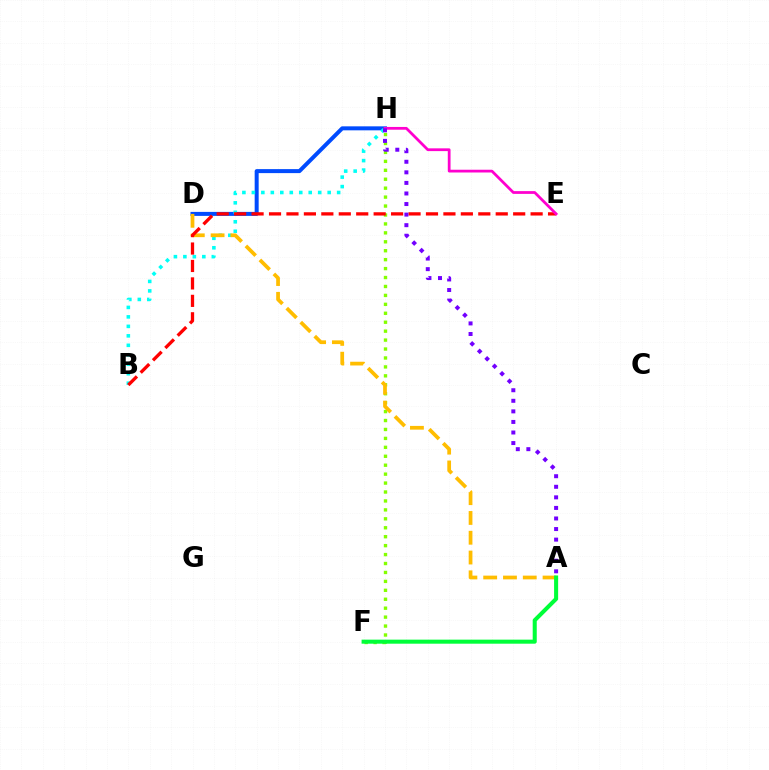{('D', 'H'): [{'color': '#004bff', 'line_style': 'solid', 'thickness': 2.88}], ('B', 'H'): [{'color': '#00fff6', 'line_style': 'dotted', 'thickness': 2.57}], ('F', 'H'): [{'color': '#84ff00', 'line_style': 'dotted', 'thickness': 2.43}], ('A', 'D'): [{'color': '#ffbd00', 'line_style': 'dashed', 'thickness': 2.69}], ('B', 'E'): [{'color': '#ff0000', 'line_style': 'dashed', 'thickness': 2.37}], ('A', 'F'): [{'color': '#00ff39', 'line_style': 'solid', 'thickness': 2.91}], ('E', 'H'): [{'color': '#ff00cf', 'line_style': 'solid', 'thickness': 1.99}], ('A', 'H'): [{'color': '#7200ff', 'line_style': 'dotted', 'thickness': 2.87}]}